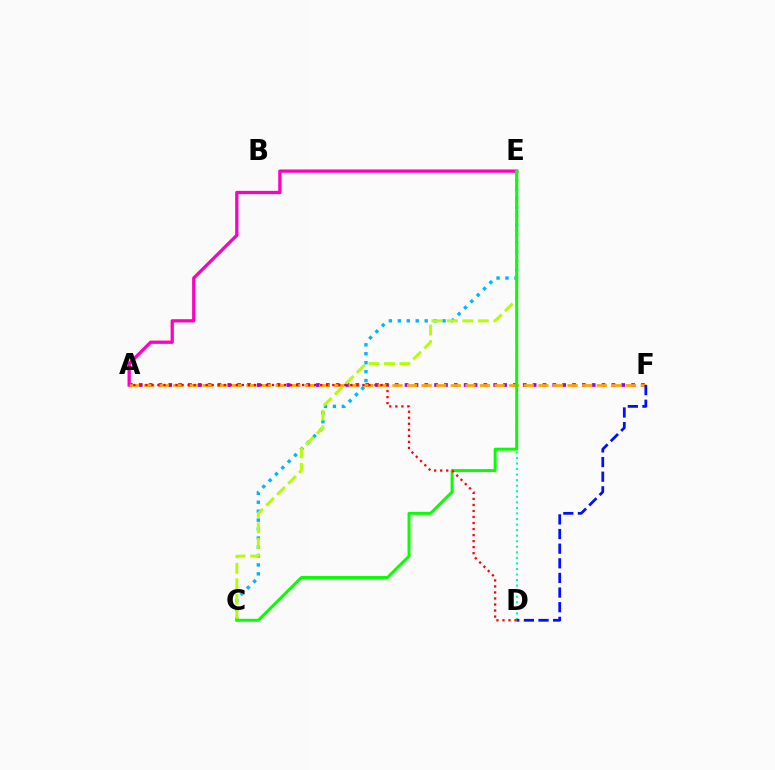{('A', 'F'): [{'color': '#9b00ff', 'line_style': 'dotted', 'thickness': 2.68}, {'color': '#ffa500', 'line_style': 'dashed', 'thickness': 1.98}], ('D', 'E'): [{'color': '#00ff9d', 'line_style': 'dotted', 'thickness': 1.51}], ('C', 'E'): [{'color': '#00b5ff', 'line_style': 'dotted', 'thickness': 2.43}, {'color': '#b3ff00', 'line_style': 'dashed', 'thickness': 2.11}, {'color': '#08ff00', 'line_style': 'solid', 'thickness': 2.14}], ('A', 'E'): [{'color': '#ff00bd', 'line_style': 'solid', 'thickness': 2.35}], ('D', 'F'): [{'color': '#0010ff', 'line_style': 'dashed', 'thickness': 1.99}], ('A', 'D'): [{'color': '#ff0000', 'line_style': 'dotted', 'thickness': 1.64}]}